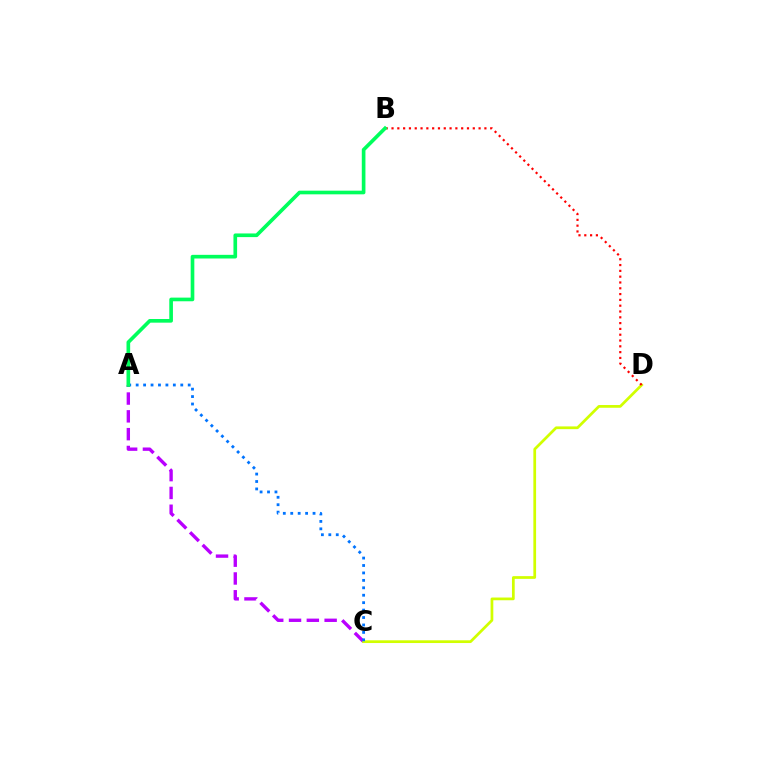{('A', 'C'): [{'color': '#b900ff', 'line_style': 'dashed', 'thickness': 2.42}, {'color': '#0074ff', 'line_style': 'dotted', 'thickness': 2.02}], ('C', 'D'): [{'color': '#d1ff00', 'line_style': 'solid', 'thickness': 1.97}], ('B', 'D'): [{'color': '#ff0000', 'line_style': 'dotted', 'thickness': 1.58}], ('A', 'B'): [{'color': '#00ff5c', 'line_style': 'solid', 'thickness': 2.63}]}